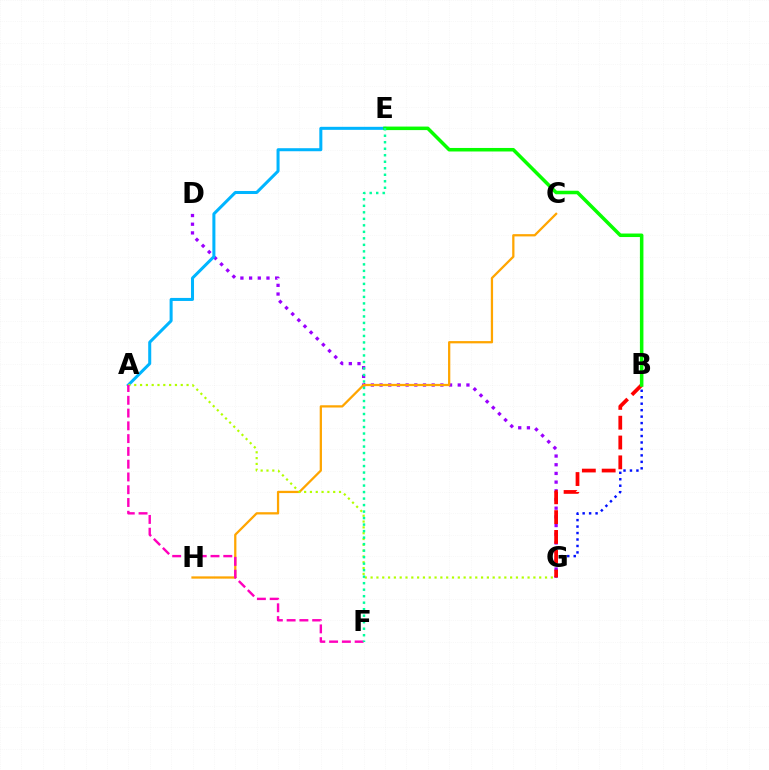{('B', 'G'): [{'color': '#0010ff', 'line_style': 'dotted', 'thickness': 1.76}, {'color': '#ff0000', 'line_style': 'dashed', 'thickness': 2.69}], ('D', 'G'): [{'color': '#9b00ff', 'line_style': 'dotted', 'thickness': 2.36}], ('A', 'E'): [{'color': '#00b5ff', 'line_style': 'solid', 'thickness': 2.18}], ('C', 'H'): [{'color': '#ffa500', 'line_style': 'solid', 'thickness': 1.63}], ('A', 'G'): [{'color': '#b3ff00', 'line_style': 'dotted', 'thickness': 1.58}], ('A', 'F'): [{'color': '#ff00bd', 'line_style': 'dashed', 'thickness': 1.74}], ('B', 'E'): [{'color': '#08ff00', 'line_style': 'solid', 'thickness': 2.54}], ('E', 'F'): [{'color': '#00ff9d', 'line_style': 'dotted', 'thickness': 1.77}]}